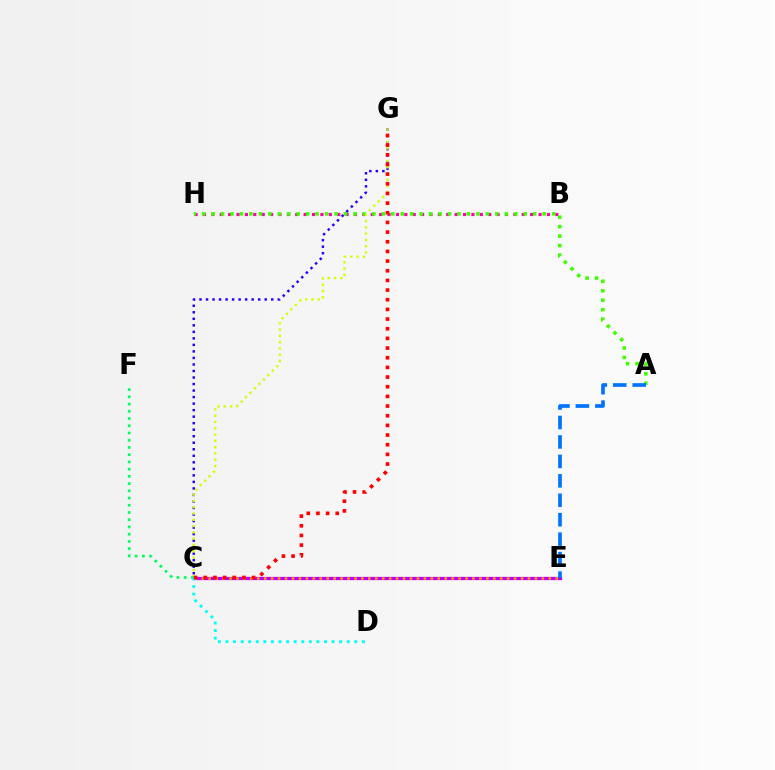{('B', 'H'): [{'color': '#ff00ac', 'line_style': 'dotted', 'thickness': 2.28}], ('A', 'H'): [{'color': '#3dff00', 'line_style': 'dotted', 'thickness': 2.57}], ('C', 'E'): [{'color': '#b900ff', 'line_style': 'solid', 'thickness': 2.35}, {'color': '#ff9400', 'line_style': 'dotted', 'thickness': 1.89}], ('C', 'G'): [{'color': '#2500ff', 'line_style': 'dotted', 'thickness': 1.77}, {'color': '#d1ff00', 'line_style': 'dotted', 'thickness': 1.71}, {'color': '#ff0000', 'line_style': 'dotted', 'thickness': 2.63}], ('A', 'E'): [{'color': '#0074ff', 'line_style': 'dashed', 'thickness': 2.64}], ('C', 'F'): [{'color': '#00ff5c', 'line_style': 'dotted', 'thickness': 1.96}], ('C', 'D'): [{'color': '#00fff6', 'line_style': 'dotted', 'thickness': 2.06}]}